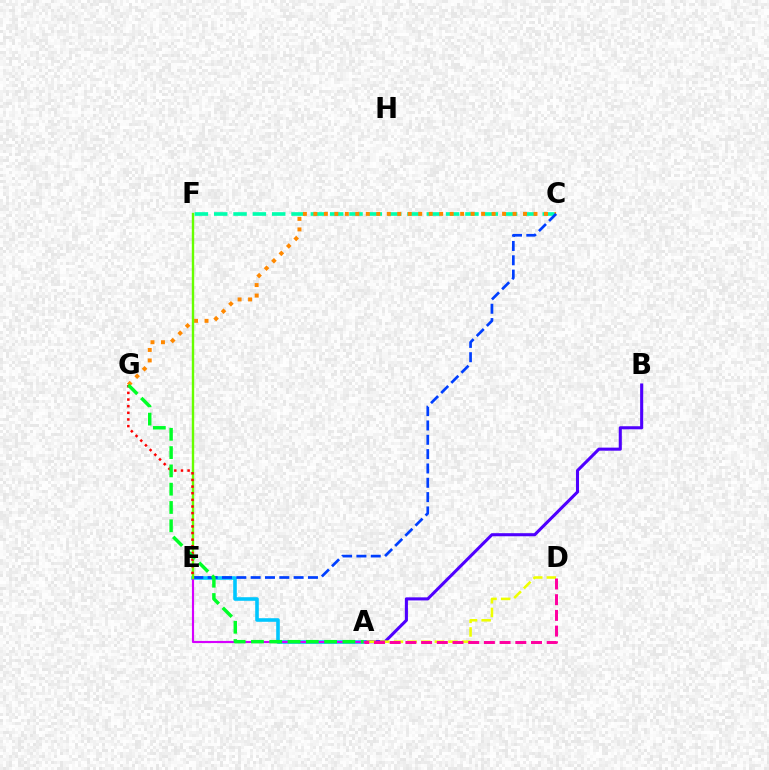{('A', 'B'): [{'color': '#4f00ff', 'line_style': 'solid', 'thickness': 2.21}], ('A', 'E'): [{'color': '#00c7ff', 'line_style': 'solid', 'thickness': 2.59}, {'color': '#d600ff', 'line_style': 'solid', 'thickness': 1.55}], ('A', 'D'): [{'color': '#eeff00', 'line_style': 'dashed', 'thickness': 1.85}, {'color': '#ff00a0', 'line_style': 'dashed', 'thickness': 2.13}], ('C', 'F'): [{'color': '#00ffaf', 'line_style': 'dashed', 'thickness': 2.63}], ('C', 'G'): [{'color': '#ff8800', 'line_style': 'dotted', 'thickness': 2.85}], ('C', 'E'): [{'color': '#003fff', 'line_style': 'dashed', 'thickness': 1.95}], ('E', 'F'): [{'color': '#66ff00', 'line_style': 'solid', 'thickness': 1.72}], ('E', 'G'): [{'color': '#ff0000', 'line_style': 'dotted', 'thickness': 1.8}], ('A', 'G'): [{'color': '#00ff27', 'line_style': 'dashed', 'thickness': 2.49}]}